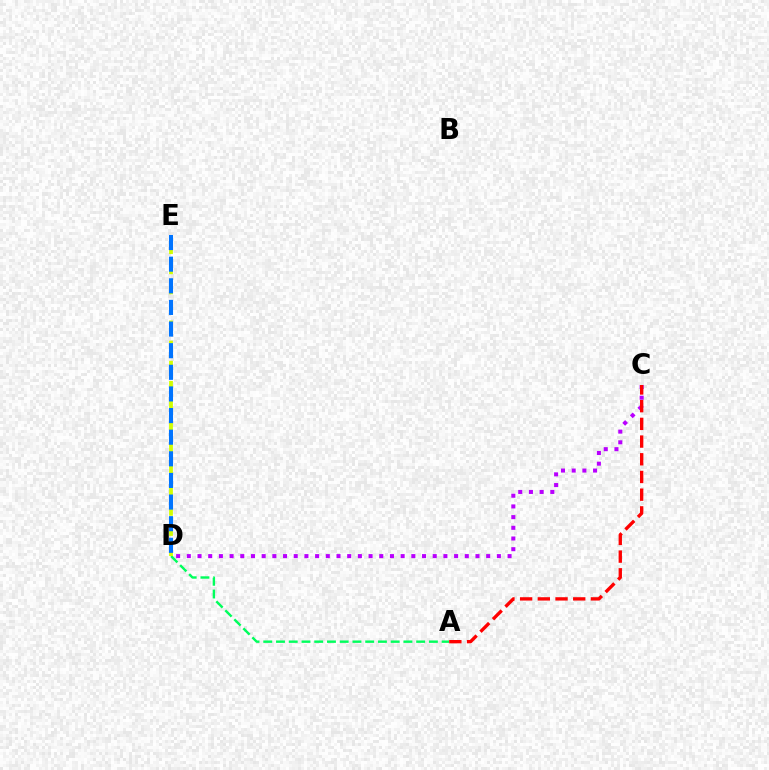{('C', 'D'): [{'color': '#b900ff', 'line_style': 'dotted', 'thickness': 2.9}], ('A', 'D'): [{'color': '#00ff5c', 'line_style': 'dashed', 'thickness': 1.73}], ('A', 'C'): [{'color': '#ff0000', 'line_style': 'dashed', 'thickness': 2.4}], ('D', 'E'): [{'color': '#d1ff00', 'line_style': 'dashed', 'thickness': 2.73}, {'color': '#0074ff', 'line_style': 'dashed', 'thickness': 2.94}]}